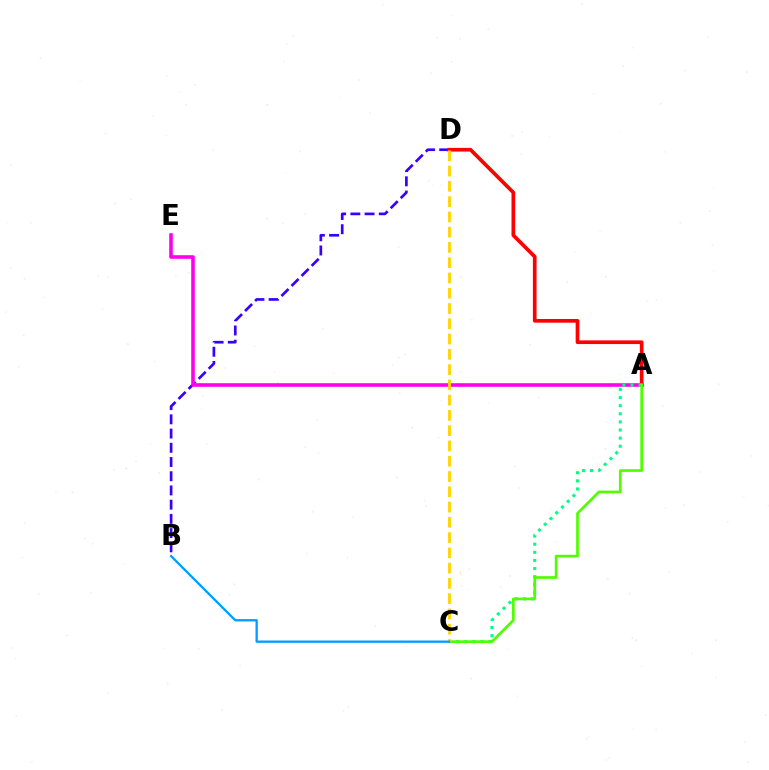{('B', 'D'): [{'color': '#3700ff', 'line_style': 'dashed', 'thickness': 1.93}], ('A', 'D'): [{'color': '#ff0000', 'line_style': 'solid', 'thickness': 2.65}], ('A', 'E'): [{'color': '#ff00ed', 'line_style': 'solid', 'thickness': 2.59}], ('A', 'C'): [{'color': '#00ff86', 'line_style': 'dotted', 'thickness': 2.2}, {'color': '#4fff00', 'line_style': 'solid', 'thickness': 1.93}], ('C', 'D'): [{'color': '#ffd500', 'line_style': 'dashed', 'thickness': 2.07}], ('B', 'C'): [{'color': '#009eff', 'line_style': 'solid', 'thickness': 1.66}]}